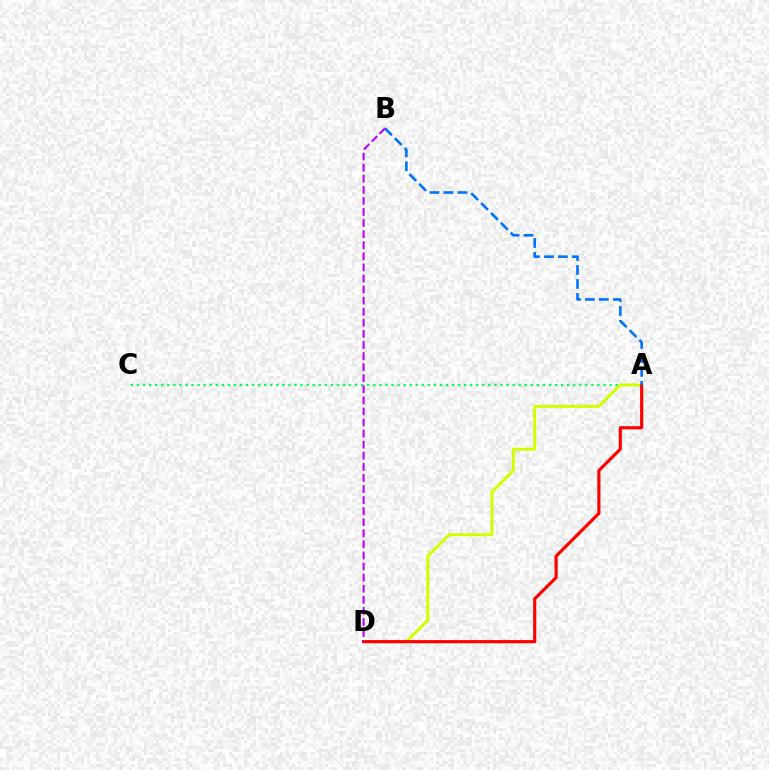{('A', 'C'): [{'color': '#00ff5c', 'line_style': 'dotted', 'thickness': 1.65}], ('A', 'D'): [{'color': '#d1ff00', 'line_style': 'solid', 'thickness': 2.15}, {'color': '#ff0000', 'line_style': 'solid', 'thickness': 2.27}], ('A', 'B'): [{'color': '#0074ff', 'line_style': 'dashed', 'thickness': 1.9}], ('B', 'D'): [{'color': '#b900ff', 'line_style': 'dashed', 'thickness': 1.51}]}